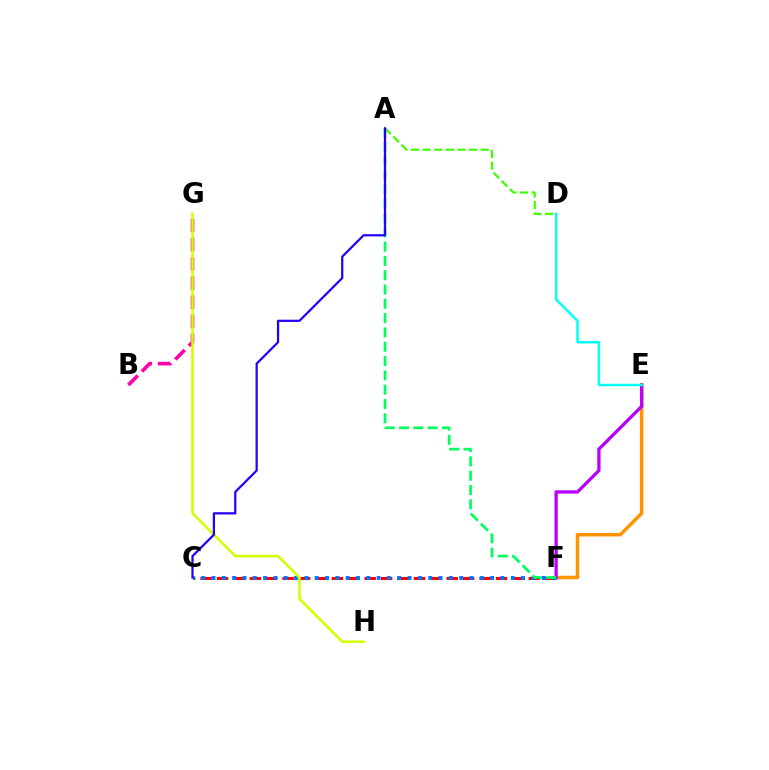{('B', 'G'): [{'color': '#ff00ac', 'line_style': 'dashed', 'thickness': 2.61}], ('C', 'F'): [{'color': '#ff0000', 'line_style': 'dashed', 'thickness': 2.23}, {'color': '#0074ff', 'line_style': 'dotted', 'thickness': 2.8}], ('A', 'D'): [{'color': '#3dff00', 'line_style': 'dashed', 'thickness': 1.58}], ('E', 'F'): [{'color': '#ff9400', 'line_style': 'solid', 'thickness': 2.51}, {'color': '#b900ff', 'line_style': 'solid', 'thickness': 2.37}], ('D', 'E'): [{'color': '#00fff6', 'line_style': 'solid', 'thickness': 1.79}], ('A', 'F'): [{'color': '#00ff5c', 'line_style': 'dashed', 'thickness': 1.94}], ('G', 'H'): [{'color': '#d1ff00', 'line_style': 'solid', 'thickness': 1.83}], ('A', 'C'): [{'color': '#2500ff', 'line_style': 'solid', 'thickness': 1.61}]}